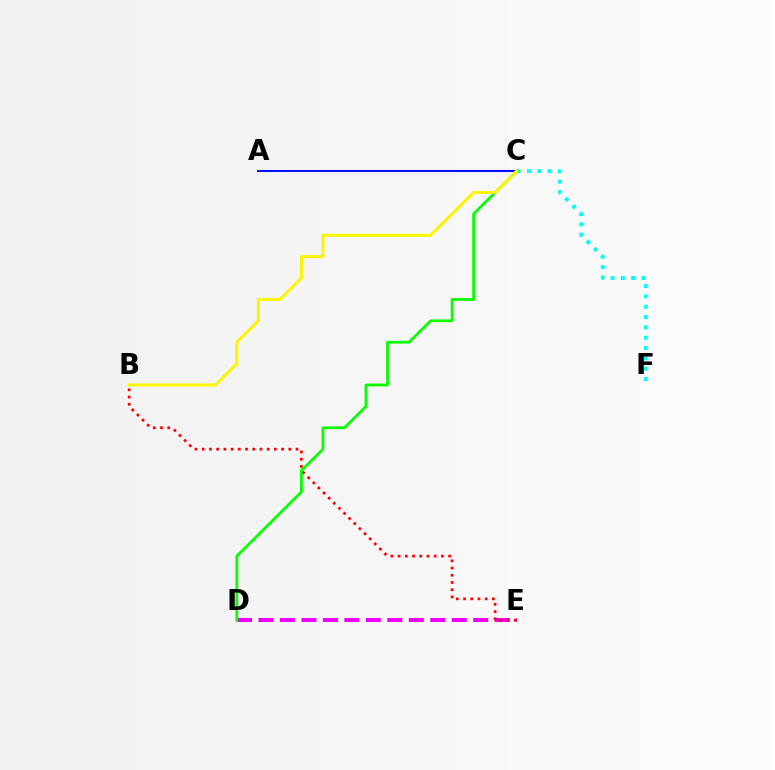{('C', 'F'): [{'color': '#00fff6', 'line_style': 'dotted', 'thickness': 2.81}], ('A', 'C'): [{'color': '#0010ff', 'line_style': 'solid', 'thickness': 1.5}], ('D', 'E'): [{'color': '#ee00ff', 'line_style': 'dashed', 'thickness': 2.92}], ('B', 'E'): [{'color': '#ff0000', 'line_style': 'dotted', 'thickness': 1.96}], ('C', 'D'): [{'color': '#08ff00', 'line_style': 'solid', 'thickness': 1.99}], ('B', 'C'): [{'color': '#fcf500', 'line_style': 'solid', 'thickness': 2.18}]}